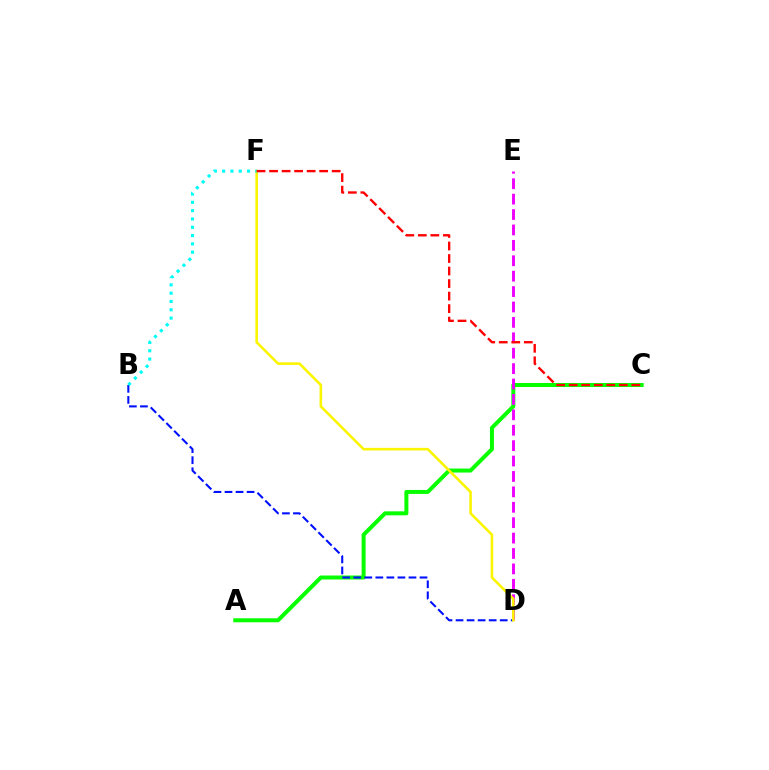{('A', 'C'): [{'color': '#08ff00', 'line_style': 'solid', 'thickness': 2.88}], ('D', 'E'): [{'color': '#ee00ff', 'line_style': 'dashed', 'thickness': 2.09}], ('B', 'D'): [{'color': '#0010ff', 'line_style': 'dashed', 'thickness': 1.5}], ('D', 'F'): [{'color': '#fcf500', 'line_style': 'solid', 'thickness': 1.87}], ('B', 'F'): [{'color': '#00fff6', 'line_style': 'dotted', 'thickness': 2.26}], ('C', 'F'): [{'color': '#ff0000', 'line_style': 'dashed', 'thickness': 1.7}]}